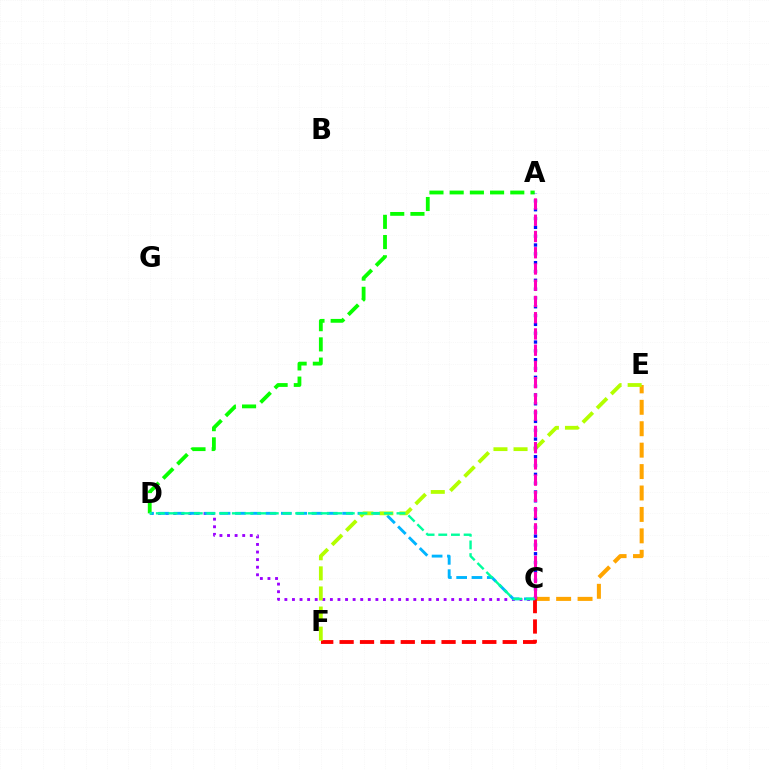{('A', 'D'): [{'color': '#08ff00', 'line_style': 'dashed', 'thickness': 2.74}], ('C', 'D'): [{'color': '#9b00ff', 'line_style': 'dotted', 'thickness': 2.06}, {'color': '#00b5ff', 'line_style': 'dashed', 'thickness': 2.08}, {'color': '#00ff9d', 'line_style': 'dashed', 'thickness': 1.72}], ('C', 'E'): [{'color': '#ffa500', 'line_style': 'dashed', 'thickness': 2.91}], ('C', 'F'): [{'color': '#ff0000', 'line_style': 'dashed', 'thickness': 2.77}], ('E', 'F'): [{'color': '#b3ff00', 'line_style': 'dashed', 'thickness': 2.73}], ('A', 'C'): [{'color': '#0010ff', 'line_style': 'dotted', 'thickness': 2.4}, {'color': '#ff00bd', 'line_style': 'dashed', 'thickness': 2.21}]}